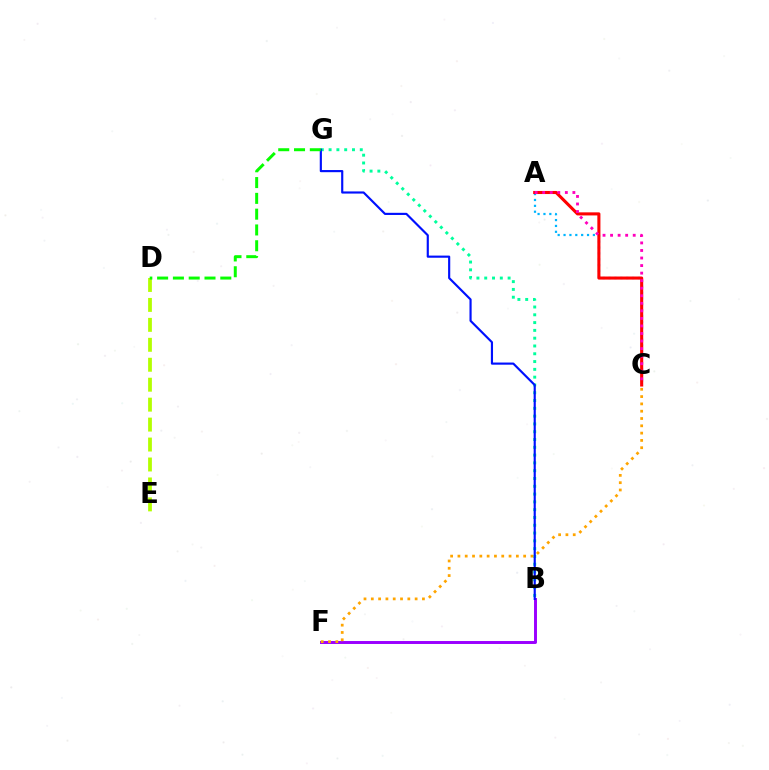{('B', 'G'): [{'color': '#00ff9d', 'line_style': 'dotted', 'thickness': 2.12}, {'color': '#0010ff', 'line_style': 'solid', 'thickness': 1.55}], ('A', 'C'): [{'color': '#00b5ff', 'line_style': 'dotted', 'thickness': 1.59}, {'color': '#ff0000', 'line_style': 'solid', 'thickness': 2.22}, {'color': '#ff00bd', 'line_style': 'dotted', 'thickness': 2.05}], ('B', 'F'): [{'color': '#9b00ff', 'line_style': 'solid', 'thickness': 2.12}], ('D', 'E'): [{'color': '#b3ff00', 'line_style': 'dashed', 'thickness': 2.71}], ('D', 'G'): [{'color': '#08ff00', 'line_style': 'dashed', 'thickness': 2.15}], ('C', 'F'): [{'color': '#ffa500', 'line_style': 'dotted', 'thickness': 1.98}]}